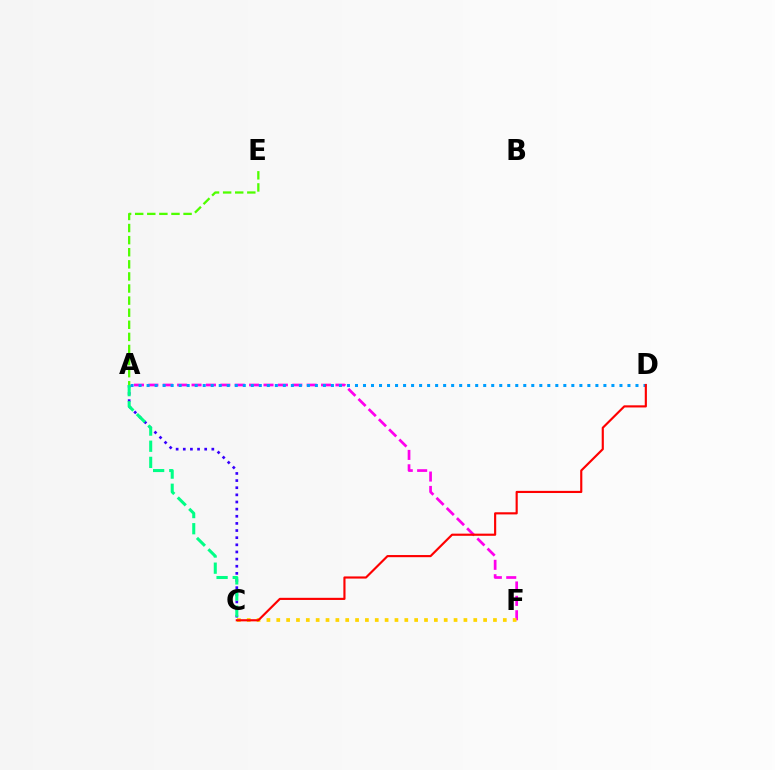{('A', 'F'): [{'color': '#ff00ed', 'line_style': 'dashed', 'thickness': 1.96}], ('A', 'C'): [{'color': '#3700ff', 'line_style': 'dotted', 'thickness': 1.94}, {'color': '#00ff86', 'line_style': 'dashed', 'thickness': 2.19}], ('C', 'F'): [{'color': '#ffd500', 'line_style': 'dotted', 'thickness': 2.68}], ('A', 'D'): [{'color': '#009eff', 'line_style': 'dotted', 'thickness': 2.18}], ('A', 'E'): [{'color': '#4fff00', 'line_style': 'dashed', 'thickness': 1.64}], ('C', 'D'): [{'color': '#ff0000', 'line_style': 'solid', 'thickness': 1.55}]}